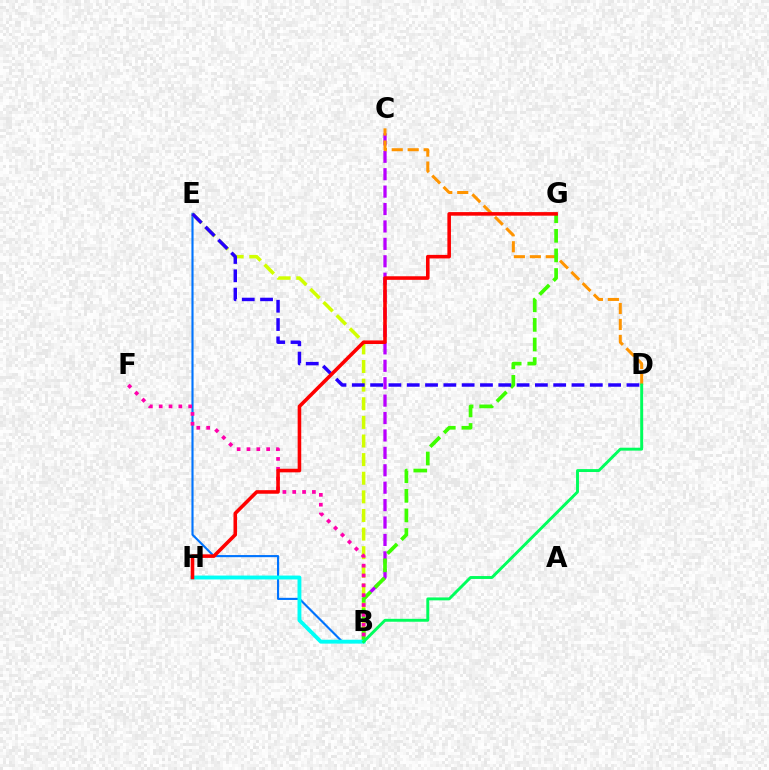{('B', 'C'): [{'color': '#b900ff', 'line_style': 'dashed', 'thickness': 2.37}], ('B', 'E'): [{'color': '#0074ff', 'line_style': 'solid', 'thickness': 1.53}, {'color': '#d1ff00', 'line_style': 'dashed', 'thickness': 2.53}], ('C', 'D'): [{'color': '#ff9400', 'line_style': 'dashed', 'thickness': 2.17}], ('B', 'G'): [{'color': '#3dff00', 'line_style': 'dashed', 'thickness': 2.66}], ('B', 'H'): [{'color': '#00fff6', 'line_style': 'solid', 'thickness': 2.78}], ('B', 'F'): [{'color': '#ff00ac', 'line_style': 'dotted', 'thickness': 2.67}], ('D', 'E'): [{'color': '#2500ff', 'line_style': 'dashed', 'thickness': 2.49}], ('G', 'H'): [{'color': '#ff0000', 'line_style': 'solid', 'thickness': 2.58}], ('B', 'D'): [{'color': '#00ff5c', 'line_style': 'solid', 'thickness': 2.1}]}